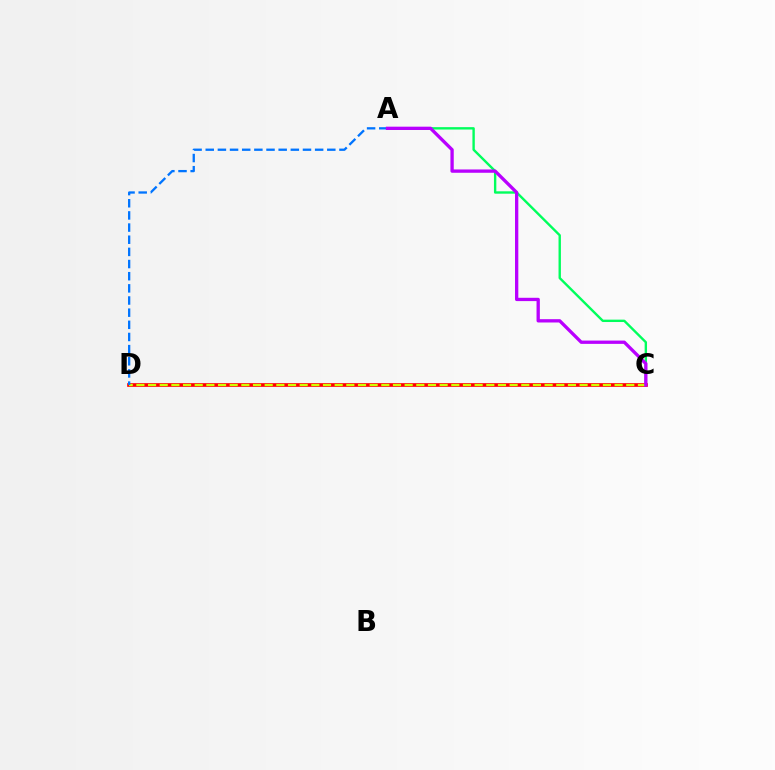{('A', 'C'): [{'color': '#00ff5c', 'line_style': 'solid', 'thickness': 1.71}, {'color': '#b900ff', 'line_style': 'solid', 'thickness': 2.38}], ('C', 'D'): [{'color': '#ff0000', 'line_style': 'solid', 'thickness': 2.65}, {'color': '#d1ff00', 'line_style': 'dashed', 'thickness': 1.58}], ('A', 'D'): [{'color': '#0074ff', 'line_style': 'dashed', 'thickness': 1.65}]}